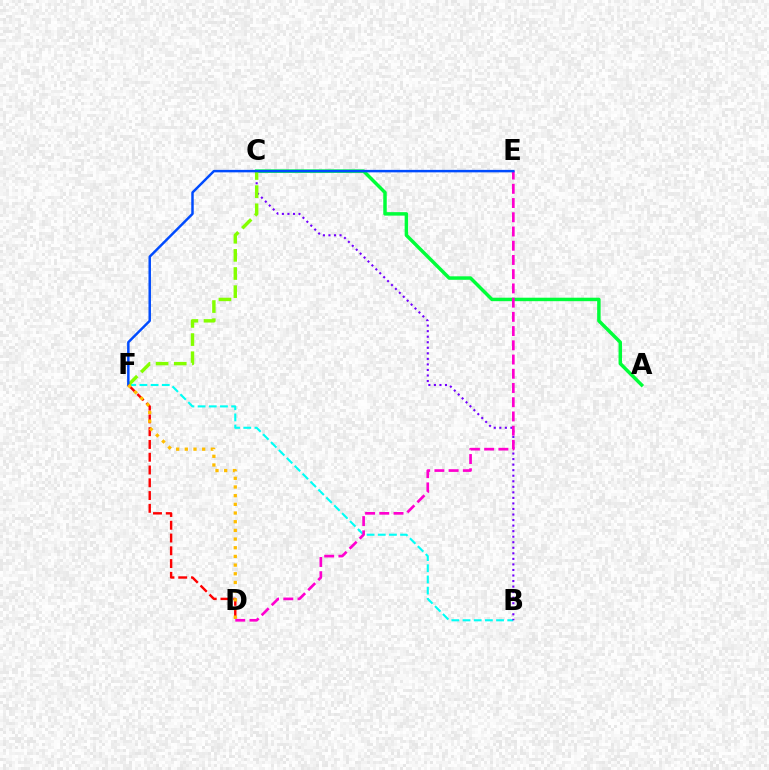{('B', 'F'): [{'color': '#00fff6', 'line_style': 'dashed', 'thickness': 1.52}], ('A', 'C'): [{'color': '#00ff39', 'line_style': 'solid', 'thickness': 2.5}], ('B', 'C'): [{'color': '#7200ff', 'line_style': 'dotted', 'thickness': 1.51}], ('C', 'F'): [{'color': '#84ff00', 'line_style': 'dashed', 'thickness': 2.46}], ('D', 'E'): [{'color': '#ff00cf', 'line_style': 'dashed', 'thickness': 1.93}], ('E', 'F'): [{'color': '#004bff', 'line_style': 'solid', 'thickness': 1.78}], ('D', 'F'): [{'color': '#ff0000', 'line_style': 'dashed', 'thickness': 1.74}, {'color': '#ffbd00', 'line_style': 'dotted', 'thickness': 2.36}]}